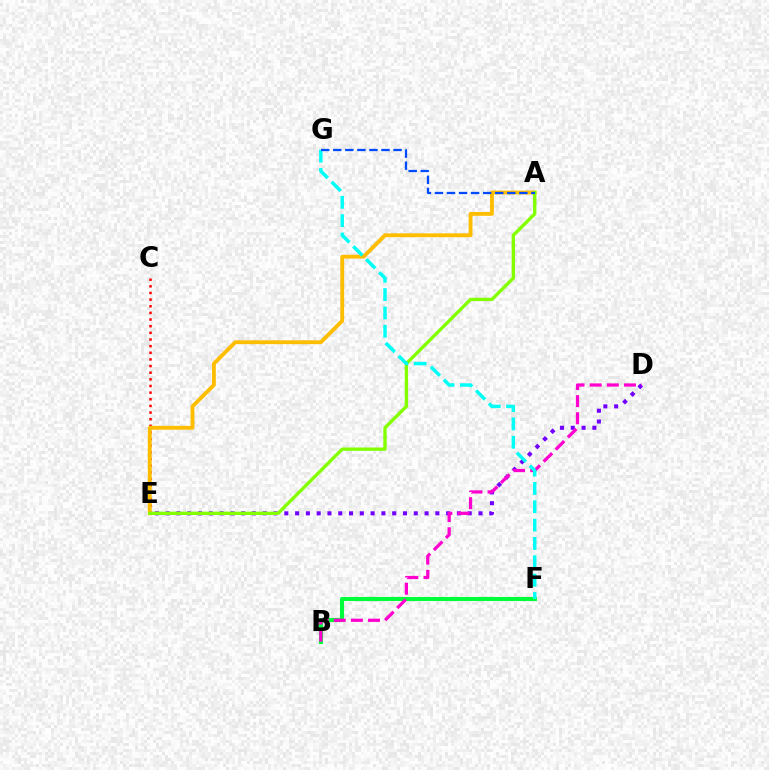{('C', 'E'): [{'color': '#ff0000', 'line_style': 'dotted', 'thickness': 1.81}], ('A', 'E'): [{'color': '#ffbd00', 'line_style': 'solid', 'thickness': 2.77}, {'color': '#84ff00', 'line_style': 'solid', 'thickness': 2.41}], ('B', 'F'): [{'color': '#00ff39', 'line_style': 'solid', 'thickness': 2.93}], ('D', 'E'): [{'color': '#7200ff', 'line_style': 'dotted', 'thickness': 2.93}], ('B', 'D'): [{'color': '#ff00cf', 'line_style': 'dashed', 'thickness': 2.33}], ('F', 'G'): [{'color': '#00fff6', 'line_style': 'dashed', 'thickness': 2.49}], ('A', 'G'): [{'color': '#004bff', 'line_style': 'dashed', 'thickness': 1.64}]}